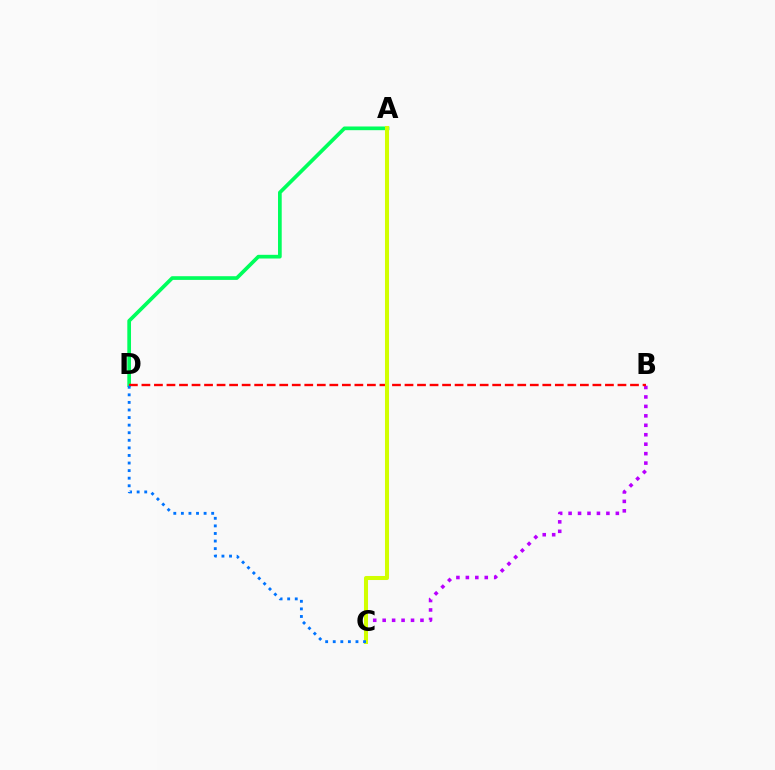{('B', 'C'): [{'color': '#b900ff', 'line_style': 'dotted', 'thickness': 2.57}], ('A', 'D'): [{'color': '#00ff5c', 'line_style': 'solid', 'thickness': 2.66}], ('B', 'D'): [{'color': '#ff0000', 'line_style': 'dashed', 'thickness': 1.7}], ('A', 'C'): [{'color': '#d1ff00', 'line_style': 'solid', 'thickness': 2.92}], ('C', 'D'): [{'color': '#0074ff', 'line_style': 'dotted', 'thickness': 2.06}]}